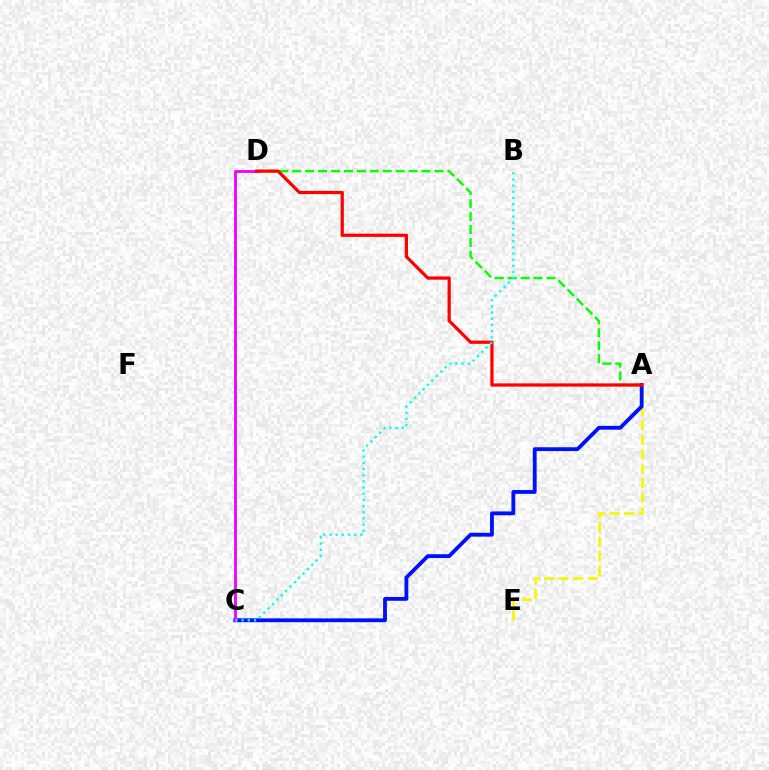{('A', 'E'): [{'color': '#fcf500', 'line_style': 'dashed', 'thickness': 1.97}], ('A', 'D'): [{'color': '#08ff00', 'line_style': 'dashed', 'thickness': 1.76}, {'color': '#ff0000', 'line_style': 'solid', 'thickness': 2.32}], ('A', 'C'): [{'color': '#0010ff', 'line_style': 'solid', 'thickness': 2.75}], ('C', 'D'): [{'color': '#ee00ff', 'line_style': 'solid', 'thickness': 2.02}], ('B', 'C'): [{'color': '#00fff6', 'line_style': 'dotted', 'thickness': 1.68}]}